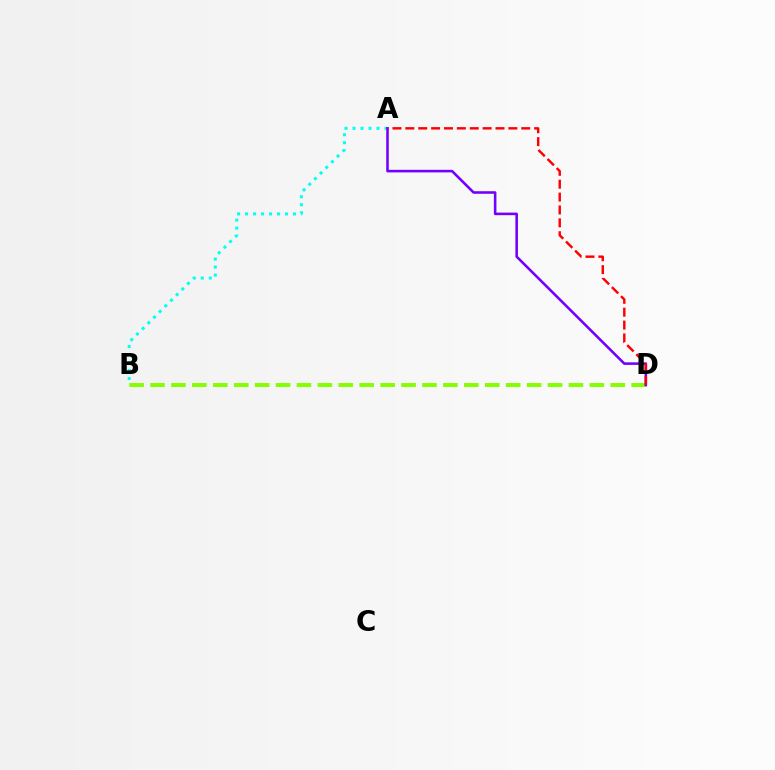{('A', 'B'): [{'color': '#00fff6', 'line_style': 'dotted', 'thickness': 2.17}], ('B', 'D'): [{'color': '#84ff00', 'line_style': 'dashed', 'thickness': 2.84}], ('A', 'D'): [{'color': '#7200ff', 'line_style': 'solid', 'thickness': 1.85}, {'color': '#ff0000', 'line_style': 'dashed', 'thickness': 1.75}]}